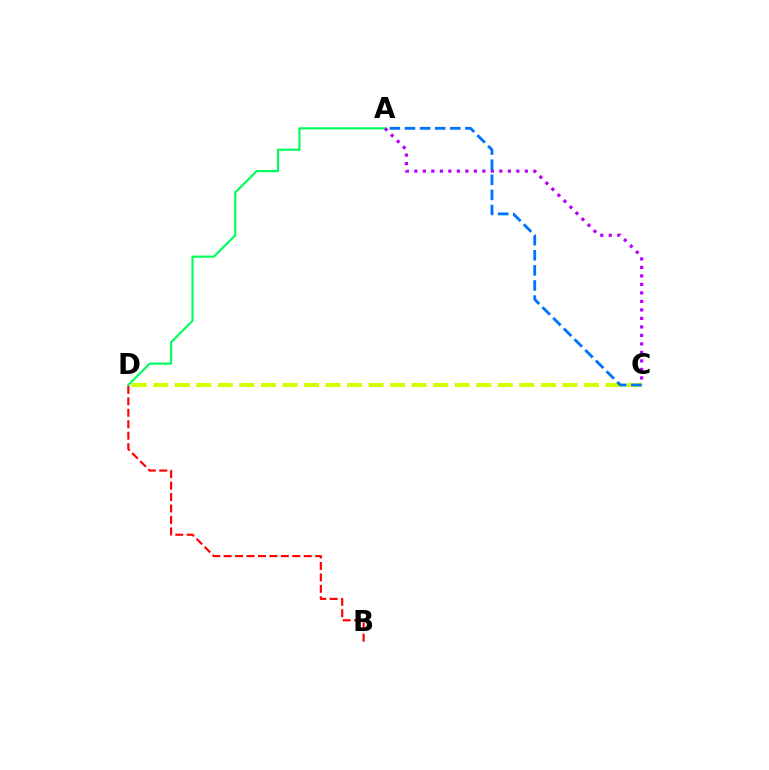{('A', 'D'): [{'color': '#00ff5c', 'line_style': 'solid', 'thickness': 1.56}], ('C', 'D'): [{'color': '#d1ff00', 'line_style': 'dashed', 'thickness': 2.93}], ('B', 'D'): [{'color': '#ff0000', 'line_style': 'dashed', 'thickness': 1.56}], ('A', 'C'): [{'color': '#b900ff', 'line_style': 'dotted', 'thickness': 2.31}, {'color': '#0074ff', 'line_style': 'dashed', 'thickness': 2.05}]}